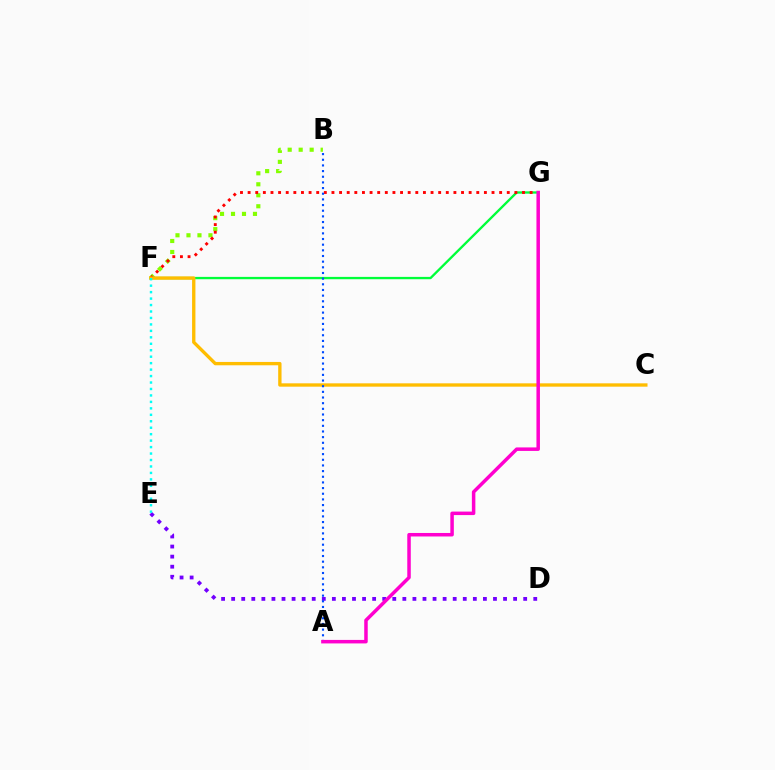{('F', 'G'): [{'color': '#00ff39', 'line_style': 'solid', 'thickness': 1.68}, {'color': '#ff0000', 'line_style': 'dotted', 'thickness': 2.07}], ('D', 'E'): [{'color': '#7200ff', 'line_style': 'dotted', 'thickness': 2.74}], ('B', 'F'): [{'color': '#84ff00', 'line_style': 'dotted', 'thickness': 2.98}], ('C', 'F'): [{'color': '#ffbd00', 'line_style': 'solid', 'thickness': 2.41}], ('A', 'B'): [{'color': '#004bff', 'line_style': 'dotted', 'thickness': 1.54}], ('E', 'F'): [{'color': '#00fff6', 'line_style': 'dotted', 'thickness': 1.75}], ('A', 'G'): [{'color': '#ff00cf', 'line_style': 'solid', 'thickness': 2.52}]}